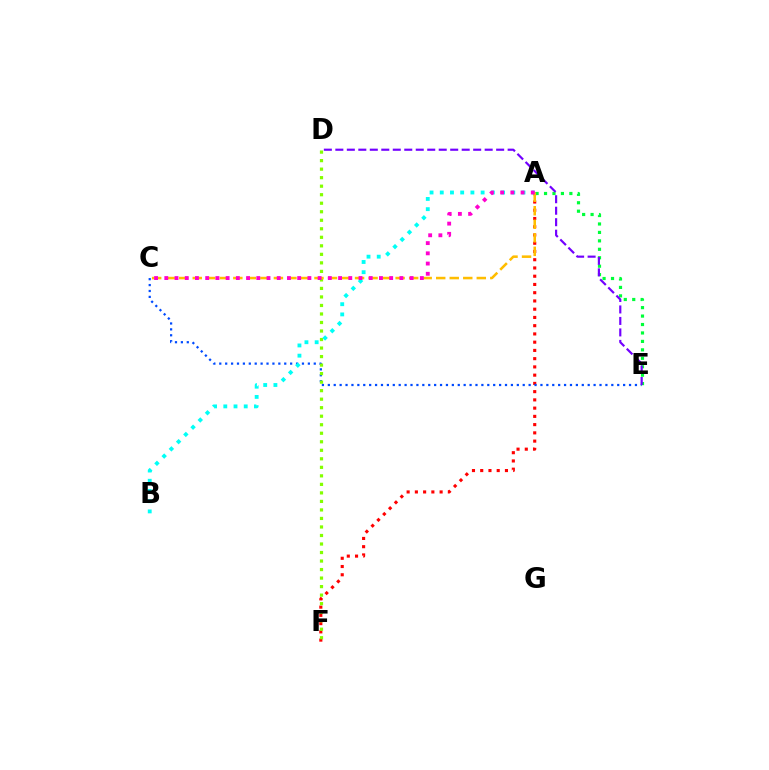{('A', 'F'): [{'color': '#ff0000', 'line_style': 'dotted', 'thickness': 2.24}], ('C', 'E'): [{'color': '#004bff', 'line_style': 'dotted', 'thickness': 1.6}], ('D', 'F'): [{'color': '#84ff00', 'line_style': 'dotted', 'thickness': 2.31}], ('A', 'E'): [{'color': '#00ff39', 'line_style': 'dotted', 'thickness': 2.29}], ('A', 'B'): [{'color': '#00fff6', 'line_style': 'dotted', 'thickness': 2.78}], ('A', 'C'): [{'color': '#ffbd00', 'line_style': 'dashed', 'thickness': 1.84}, {'color': '#ff00cf', 'line_style': 'dotted', 'thickness': 2.78}], ('D', 'E'): [{'color': '#7200ff', 'line_style': 'dashed', 'thickness': 1.56}]}